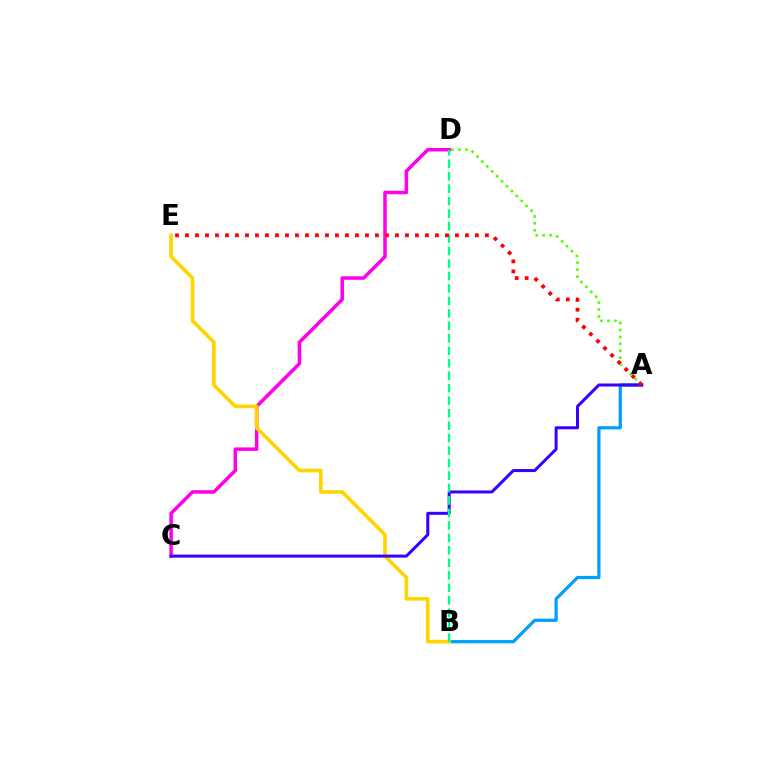{('C', 'D'): [{'color': '#ff00ed', 'line_style': 'solid', 'thickness': 2.52}], ('A', 'B'): [{'color': '#009eff', 'line_style': 'solid', 'thickness': 2.32}], ('A', 'D'): [{'color': '#4fff00', 'line_style': 'dotted', 'thickness': 1.89}], ('B', 'E'): [{'color': '#ffd500', 'line_style': 'solid', 'thickness': 2.62}], ('A', 'C'): [{'color': '#3700ff', 'line_style': 'solid', 'thickness': 2.18}], ('B', 'D'): [{'color': '#00ff86', 'line_style': 'dashed', 'thickness': 1.69}], ('A', 'E'): [{'color': '#ff0000', 'line_style': 'dotted', 'thickness': 2.72}]}